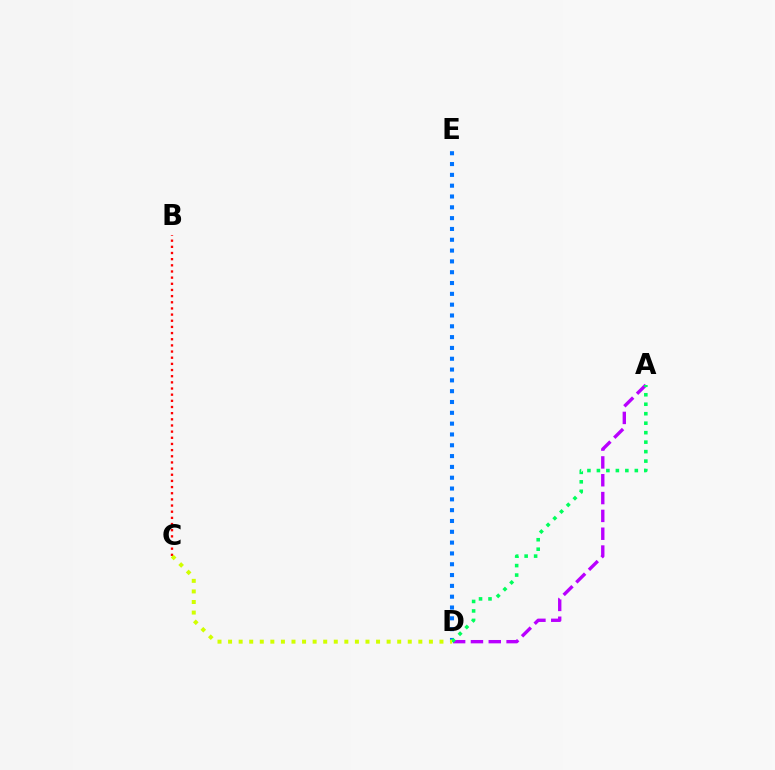{('D', 'E'): [{'color': '#0074ff', 'line_style': 'dotted', 'thickness': 2.94}], ('A', 'D'): [{'color': '#b900ff', 'line_style': 'dashed', 'thickness': 2.42}, {'color': '#00ff5c', 'line_style': 'dotted', 'thickness': 2.58}], ('B', 'C'): [{'color': '#ff0000', 'line_style': 'dotted', 'thickness': 1.67}], ('C', 'D'): [{'color': '#d1ff00', 'line_style': 'dotted', 'thickness': 2.87}]}